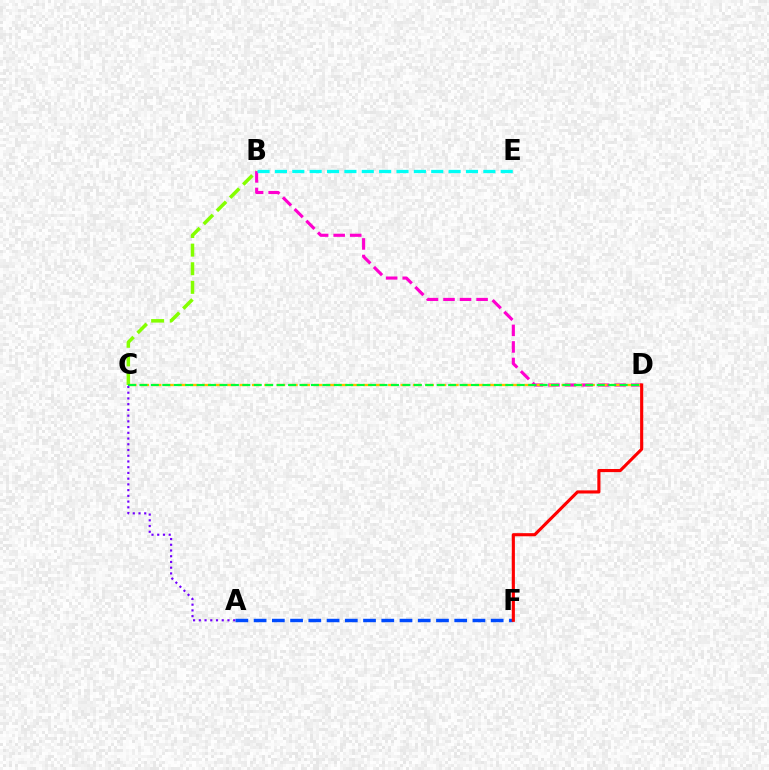{('B', 'C'): [{'color': '#84ff00', 'line_style': 'dashed', 'thickness': 2.53}], ('B', 'D'): [{'color': '#ff00cf', 'line_style': 'dashed', 'thickness': 2.25}], ('C', 'D'): [{'color': '#ffbd00', 'line_style': 'dashed', 'thickness': 1.68}, {'color': '#00ff39', 'line_style': 'dashed', 'thickness': 1.55}], ('A', 'F'): [{'color': '#004bff', 'line_style': 'dashed', 'thickness': 2.48}], ('D', 'F'): [{'color': '#ff0000', 'line_style': 'solid', 'thickness': 2.25}], ('B', 'E'): [{'color': '#00fff6', 'line_style': 'dashed', 'thickness': 2.36}], ('A', 'C'): [{'color': '#7200ff', 'line_style': 'dotted', 'thickness': 1.56}]}